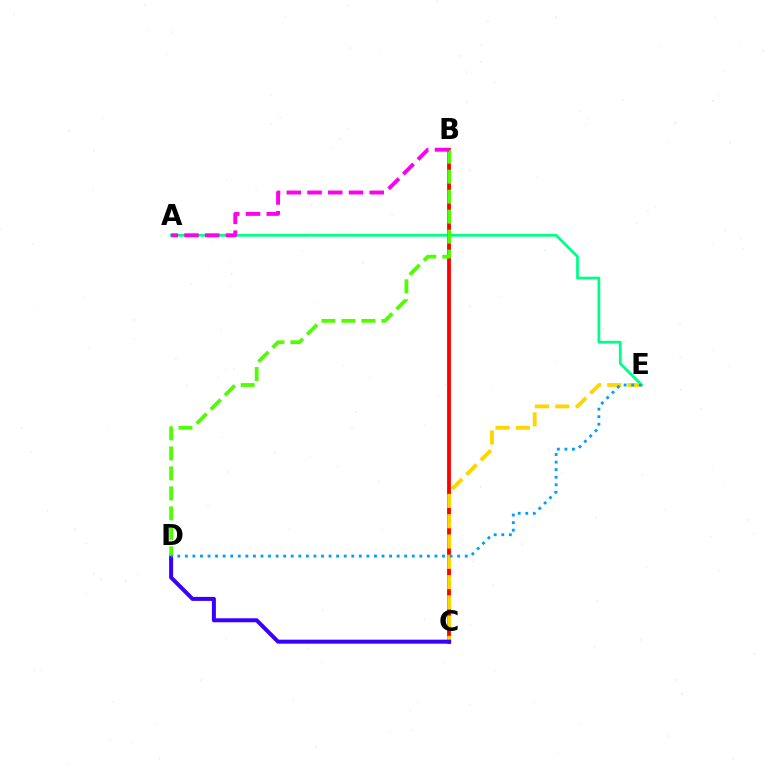{('A', 'E'): [{'color': '#00ff86', 'line_style': 'solid', 'thickness': 1.99}], ('B', 'C'): [{'color': '#ff0000', 'line_style': 'solid', 'thickness': 2.75}], ('C', 'E'): [{'color': '#ffd500', 'line_style': 'dashed', 'thickness': 2.76}], ('C', 'D'): [{'color': '#3700ff', 'line_style': 'solid', 'thickness': 2.88}], ('B', 'D'): [{'color': '#4fff00', 'line_style': 'dashed', 'thickness': 2.71}], ('A', 'B'): [{'color': '#ff00ed', 'line_style': 'dashed', 'thickness': 2.82}], ('D', 'E'): [{'color': '#009eff', 'line_style': 'dotted', 'thickness': 2.06}]}